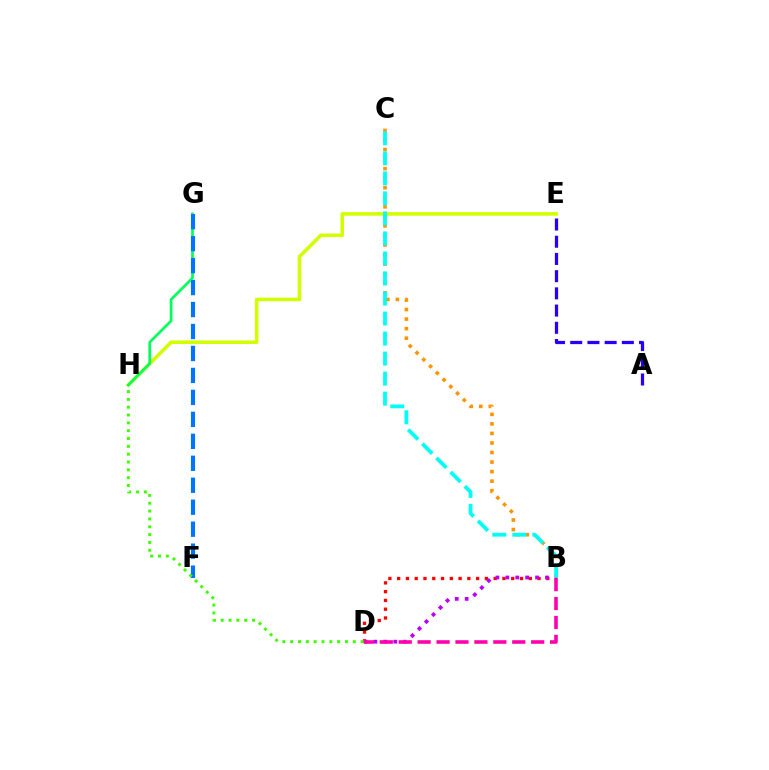{('B', 'D'): [{'color': '#ff0000', 'line_style': 'dotted', 'thickness': 2.38}, {'color': '#b900ff', 'line_style': 'dotted', 'thickness': 2.69}, {'color': '#ff00ac', 'line_style': 'dashed', 'thickness': 2.57}], ('E', 'H'): [{'color': '#d1ff00', 'line_style': 'solid', 'thickness': 2.55}], ('G', 'H'): [{'color': '#00ff5c', 'line_style': 'solid', 'thickness': 1.95}], ('A', 'E'): [{'color': '#2500ff', 'line_style': 'dashed', 'thickness': 2.34}], ('F', 'G'): [{'color': '#0074ff', 'line_style': 'dashed', 'thickness': 2.98}], ('B', 'C'): [{'color': '#ff9400', 'line_style': 'dotted', 'thickness': 2.59}, {'color': '#00fff6', 'line_style': 'dashed', 'thickness': 2.72}], ('D', 'H'): [{'color': '#3dff00', 'line_style': 'dotted', 'thickness': 2.13}]}